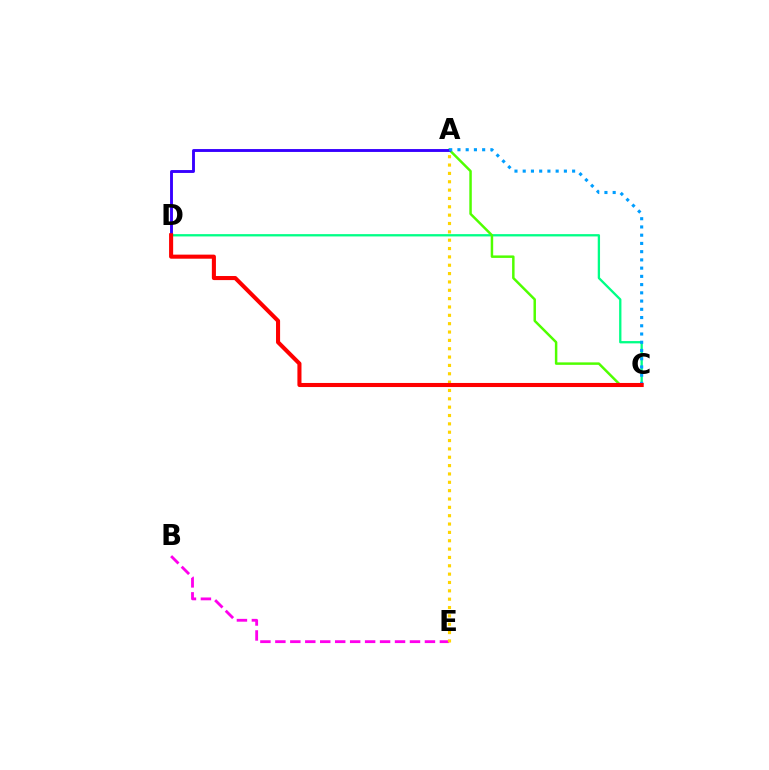{('C', 'D'): [{'color': '#00ff86', 'line_style': 'solid', 'thickness': 1.66}, {'color': '#ff0000', 'line_style': 'solid', 'thickness': 2.93}], ('A', 'C'): [{'color': '#4fff00', 'line_style': 'solid', 'thickness': 1.78}, {'color': '#009eff', 'line_style': 'dotted', 'thickness': 2.24}], ('B', 'E'): [{'color': '#ff00ed', 'line_style': 'dashed', 'thickness': 2.03}], ('A', 'D'): [{'color': '#3700ff', 'line_style': 'solid', 'thickness': 2.07}], ('A', 'E'): [{'color': '#ffd500', 'line_style': 'dotted', 'thickness': 2.27}]}